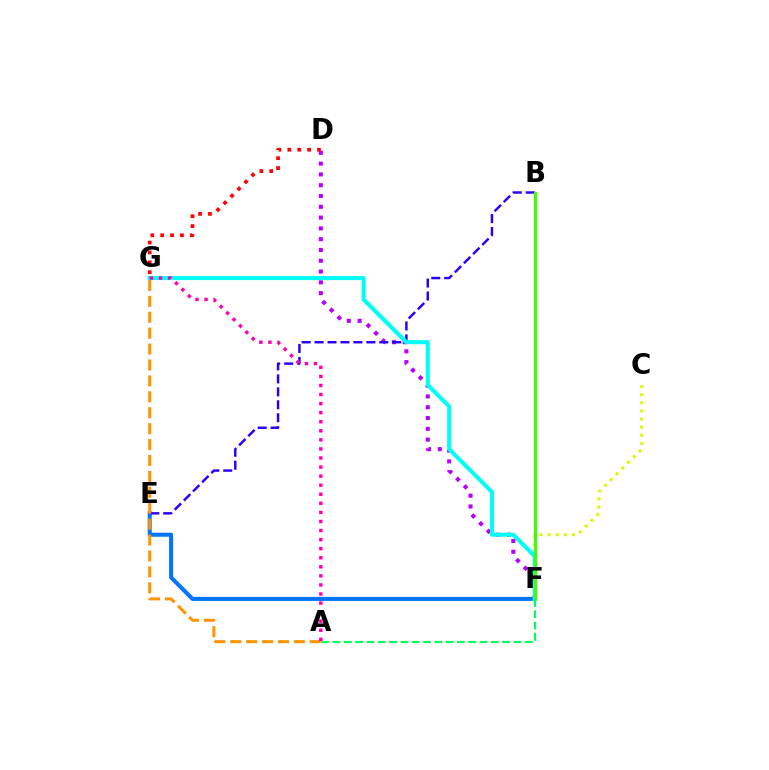{('C', 'F'): [{'color': '#d1ff00', 'line_style': 'dotted', 'thickness': 2.21}], ('E', 'F'): [{'color': '#0074ff', 'line_style': 'solid', 'thickness': 2.9}], ('D', 'F'): [{'color': '#b900ff', 'line_style': 'dotted', 'thickness': 2.93}], ('B', 'E'): [{'color': '#2500ff', 'line_style': 'dashed', 'thickness': 1.76}], ('A', 'G'): [{'color': '#ff9400', 'line_style': 'dashed', 'thickness': 2.16}, {'color': '#ff00ac', 'line_style': 'dotted', 'thickness': 2.46}], ('F', 'G'): [{'color': '#00fff6', 'line_style': 'solid', 'thickness': 2.93}], ('D', 'G'): [{'color': '#ff0000', 'line_style': 'dotted', 'thickness': 2.68}], ('B', 'F'): [{'color': '#3dff00', 'line_style': 'solid', 'thickness': 2.27}], ('A', 'F'): [{'color': '#00ff5c', 'line_style': 'dashed', 'thickness': 1.54}]}